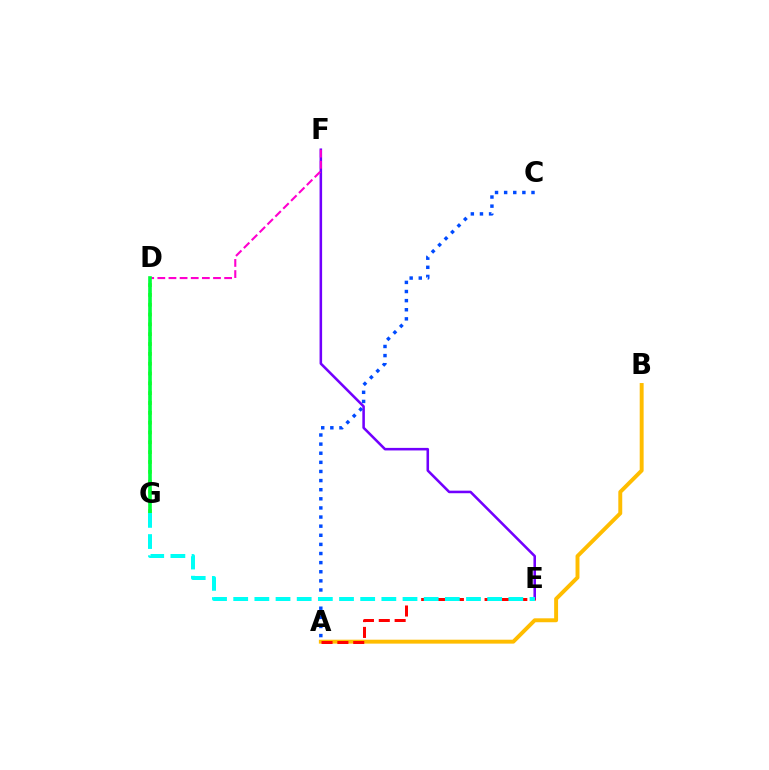{('D', 'G'): [{'color': '#84ff00', 'line_style': 'dotted', 'thickness': 2.67}, {'color': '#00ff39', 'line_style': 'solid', 'thickness': 2.62}], ('A', 'B'): [{'color': '#ffbd00', 'line_style': 'solid', 'thickness': 2.82}], ('E', 'F'): [{'color': '#7200ff', 'line_style': 'solid', 'thickness': 1.84}], ('A', 'E'): [{'color': '#ff0000', 'line_style': 'dashed', 'thickness': 2.15}], ('D', 'F'): [{'color': '#ff00cf', 'line_style': 'dashed', 'thickness': 1.51}], ('A', 'C'): [{'color': '#004bff', 'line_style': 'dotted', 'thickness': 2.48}], ('E', 'G'): [{'color': '#00fff6', 'line_style': 'dashed', 'thickness': 2.88}]}